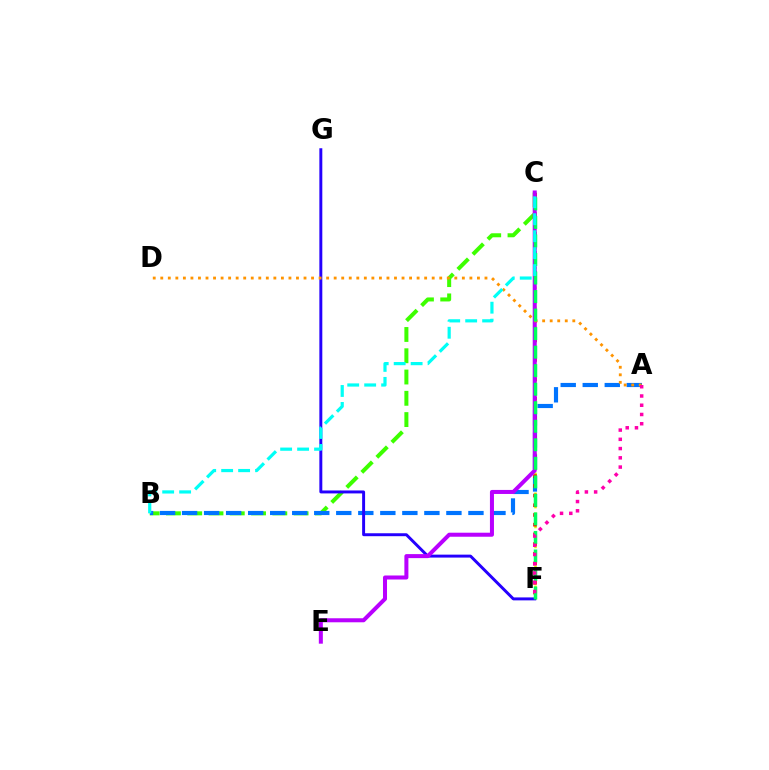{('B', 'C'): [{'color': '#3dff00', 'line_style': 'dashed', 'thickness': 2.89}, {'color': '#00fff6', 'line_style': 'dashed', 'thickness': 2.3}], ('C', 'F'): [{'color': '#d1ff00', 'line_style': 'dotted', 'thickness': 1.81}, {'color': '#ff0000', 'line_style': 'dotted', 'thickness': 2.64}, {'color': '#00ff5c', 'line_style': 'dashed', 'thickness': 2.52}], ('A', 'B'): [{'color': '#0074ff', 'line_style': 'dashed', 'thickness': 2.99}], ('F', 'G'): [{'color': '#2500ff', 'line_style': 'solid', 'thickness': 2.12}], ('C', 'E'): [{'color': '#b900ff', 'line_style': 'solid', 'thickness': 2.9}], ('A', 'D'): [{'color': '#ff9400', 'line_style': 'dotted', 'thickness': 2.05}], ('A', 'F'): [{'color': '#ff00ac', 'line_style': 'dotted', 'thickness': 2.51}]}